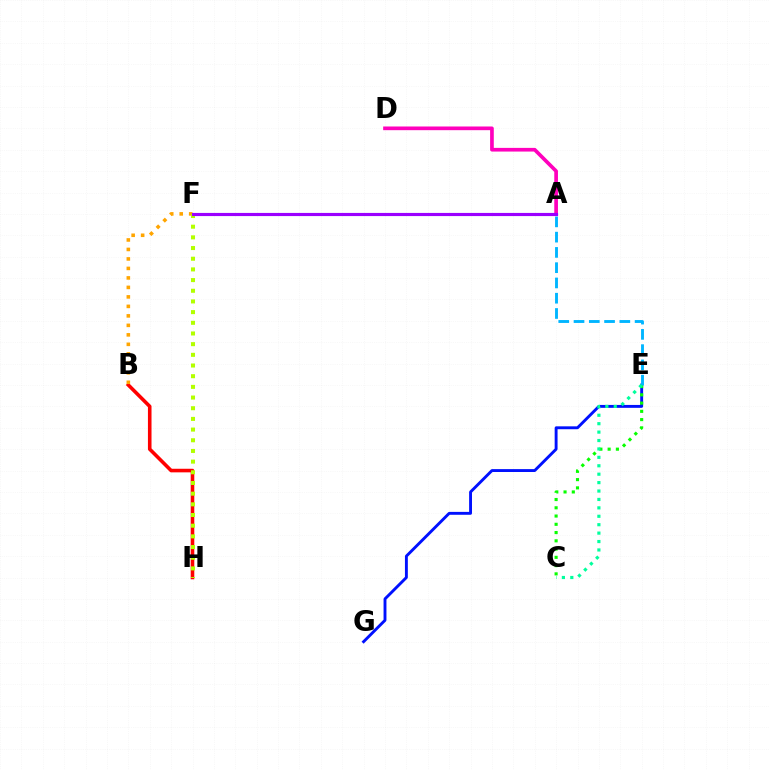{('E', 'G'): [{'color': '#0010ff', 'line_style': 'solid', 'thickness': 2.08}], ('A', 'D'): [{'color': '#ff00bd', 'line_style': 'solid', 'thickness': 2.65}], ('B', 'H'): [{'color': '#ff0000', 'line_style': 'solid', 'thickness': 2.58}], ('C', 'E'): [{'color': '#08ff00', 'line_style': 'dotted', 'thickness': 2.24}, {'color': '#00ff9d', 'line_style': 'dotted', 'thickness': 2.29}], ('A', 'E'): [{'color': '#00b5ff', 'line_style': 'dashed', 'thickness': 2.07}], ('B', 'F'): [{'color': '#ffa500', 'line_style': 'dotted', 'thickness': 2.58}], ('F', 'H'): [{'color': '#b3ff00', 'line_style': 'dotted', 'thickness': 2.9}], ('A', 'F'): [{'color': '#9b00ff', 'line_style': 'solid', 'thickness': 2.27}]}